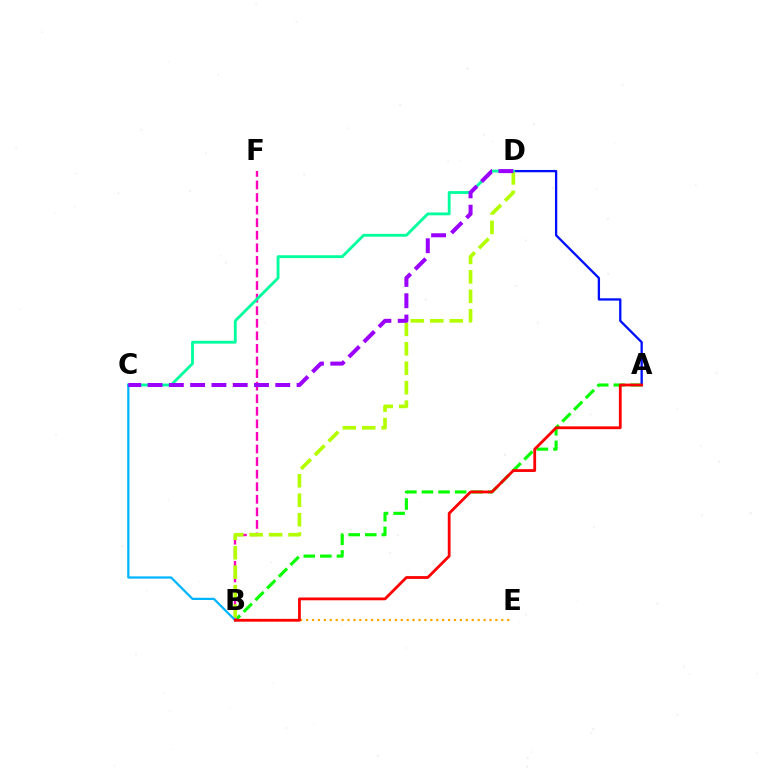{('A', 'B'): [{'color': '#08ff00', 'line_style': 'dashed', 'thickness': 2.25}, {'color': '#ff0000', 'line_style': 'solid', 'thickness': 2.01}], ('A', 'D'): [{'color': '#0010ff', 'line_style': 'solid', 'thickness': 1.66}], ('B', 'E'): [{'color': '#ffa500', 'line_style': 'dotted', 'thickness': 1.61}], ('B', 'F'): [{'color': '#ff00bd', 'line_style': 'dashed', 'thickness': 1.71}], ('B', 'D'): [{'color': '#b3ff00', 'line_style': 'dashed', 'thickness': 2.64}], ('C', 'D'): [{'color': '#00ff9d', 'line_style': 'solid', 'thickness': 2.04}, {'color': '#9b00ff', 'line_style': 'dashed', 'thickness': 2.89}], ('B', 'C'): [{'color': '#00b5ff', 'line_style': 'solid', 'thickness': 1.62}]}